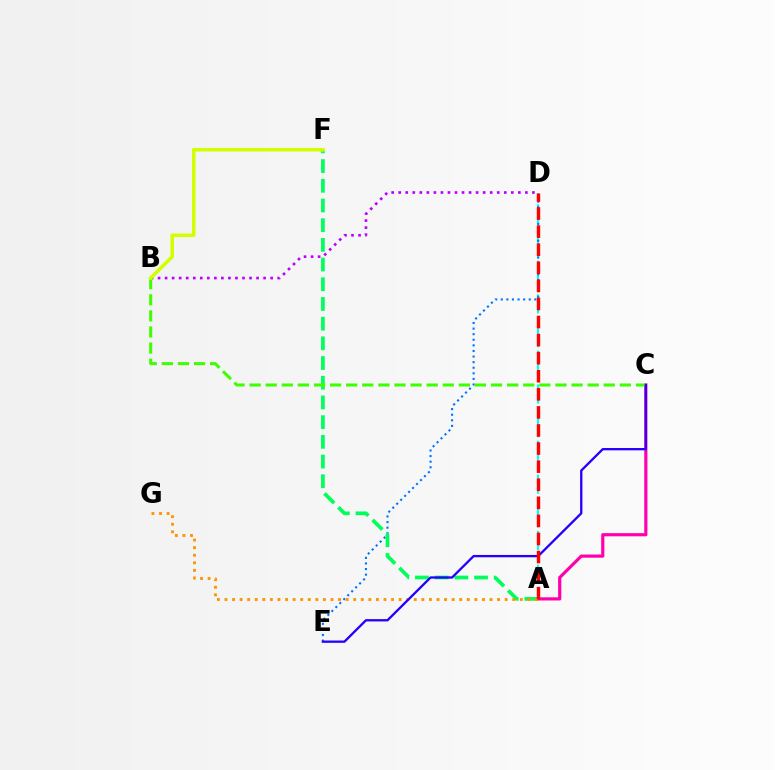{('A', 'D'): [{'color': '#00fff6', 'line_style': 'dashed', 'thickness': 1.53}, {'color': '#ff0000', 'line_style': 'dashed', 'thickness': 2.46}], ('D', 'E'): [{'color': '#0074ff', 'line_style': 'dotted', 'thickness': 1.52}], ('B', 'D'): [{'color': '#b900ff', 'line_style': 'dotted', 'thickness': 1.91}], ('A', 'F'): [{'color': '#00ff5c', 'line_style': 'dashed', 'thickness': 2.68}], ('A', 'C'): [{'color': '#ff00ac', 'line_style': 'solid', 'thickness': 2.29}], ('A', 'G'): [{'color': '#ff9400', 'line_style': 'dotted', 'thickness': 2.06}], ('B', 'C'): [{'color': '#3dff00', 'line_style': 'dashed', 'thickness': 2.19}], ('C', 'E'): [{'color': '#2500ff', 'line_style': 'solid', 'thickness': 1.67}], ('B', 'F'): [{'color': '#d1ff00', 'line_style': 'solid', 'thickness': 2.55}]}